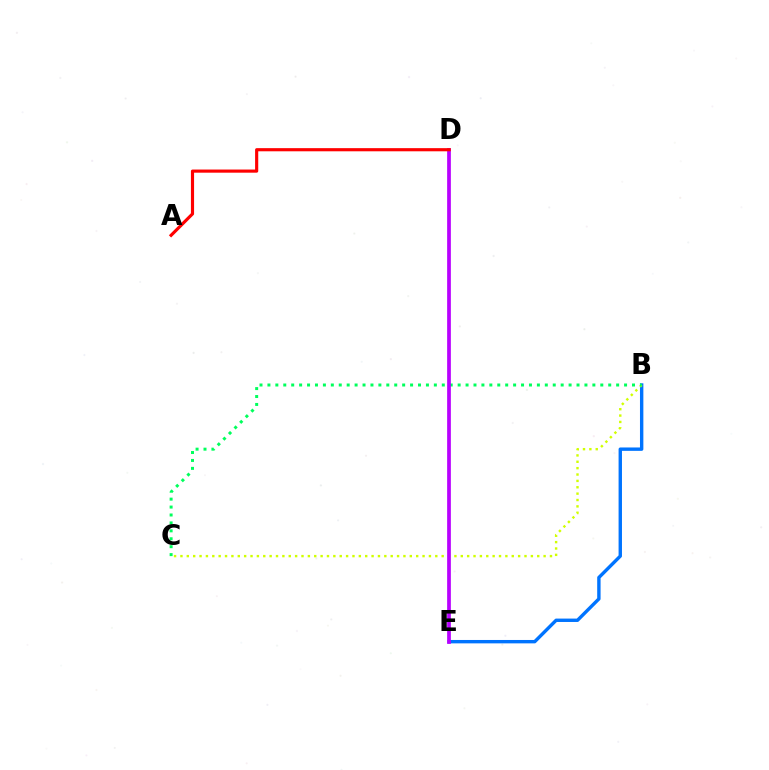{('B', 'E'): [{'color': '#0074ff', 'line_style': 'solid', 'thickness': 2.44}], ('B', 'C'): [{'color': '#d1ff00', 'line_style': 'dotted', 'thickness': 1.73}, {'color': '#00ff5c', 'line_style': 'dotted', 'thickness': 2.15}], ('D', 'E'): [{'color': '#b900ff', 'line_style': 'solid', 'thickness': 2.68}], ('A', 'D'): [{'color': '#ff0000', 'line_style': 'solid', 'thickness': 2.27}]}